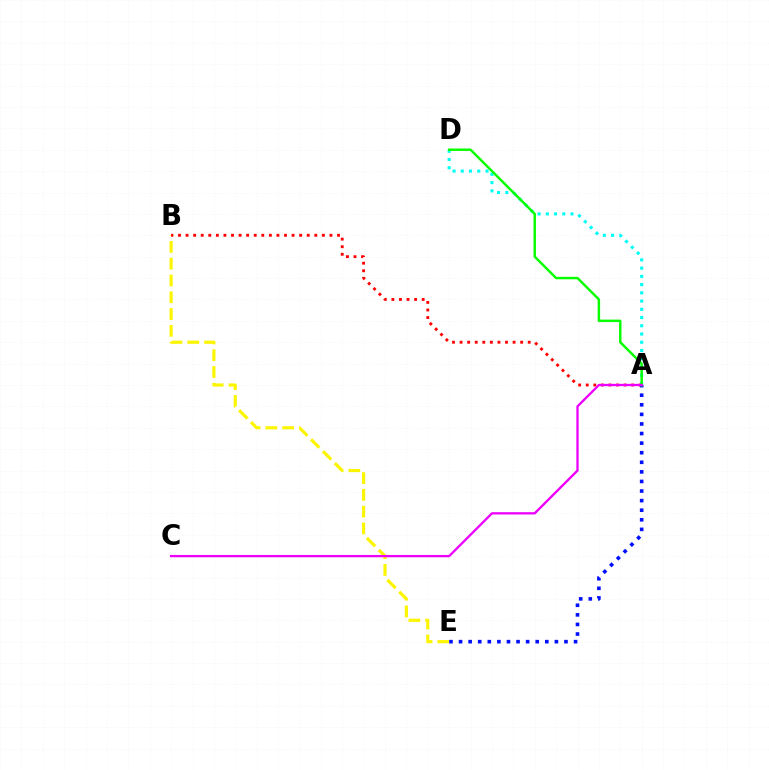{('B', 'E'): [{'color': '#fcf500', 'line_style': 'dashed', 'thickness': 2.28}], ('A', 'D'): [{'color': '#00fff6', 'line_style': 'dotted', 'thickness': 2.24}, {'color': '#08ff00', 'line_style': 'solid', 'thickness': 1.77}], ('A', 'B'): [{'color': '#ff0000', 'line_style': 'dotted', 'thickness': 2.06}], ('A', 'E'): [{'color': '#0010ff', 'line_style': 'dotted', 'thickness': 2.6}], ('A', 'C'): [{'color': '#ee00ff', 'line_style': 'solid', 'thickness': 1.67}]}